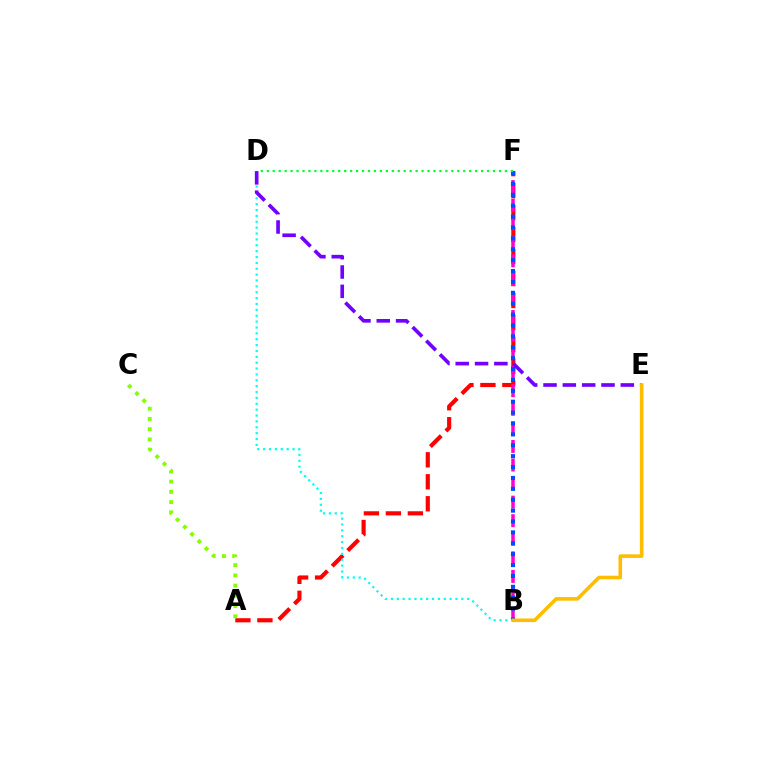{('A', 'F'): [{'color': '#ff0000', 'line_style': 'dashed', 'thickness': 2.99}], ('B', 'F'): [{'color': '#ff00cf', 'line_style': 'dashed', 'thickness': 2.52}, {'color': '#004bff', 'line_style': 'dotted', 'thickness': 2.96}], ('B', 'D'): [{'color': '#00fff6', 'line_style': 'dotted', 'thickness': 1.6}], ('D', 'F'): [{'color': '#00ff39', 'line_style': 'dotted', 'thickness': 1.62}], ('D', 'E'): [{'color': '#7200ff', 'line_style': 'dashed', 'thickness': 2.63}], ('A', 'C'): [{'color': '#84ff00', 'line_style': 'dotted', 'thickness': 2.78}], ('B', 'E'): [{'color': '#ffbd00', 'line_style': 'solid', 'thickness': 2.58}]}